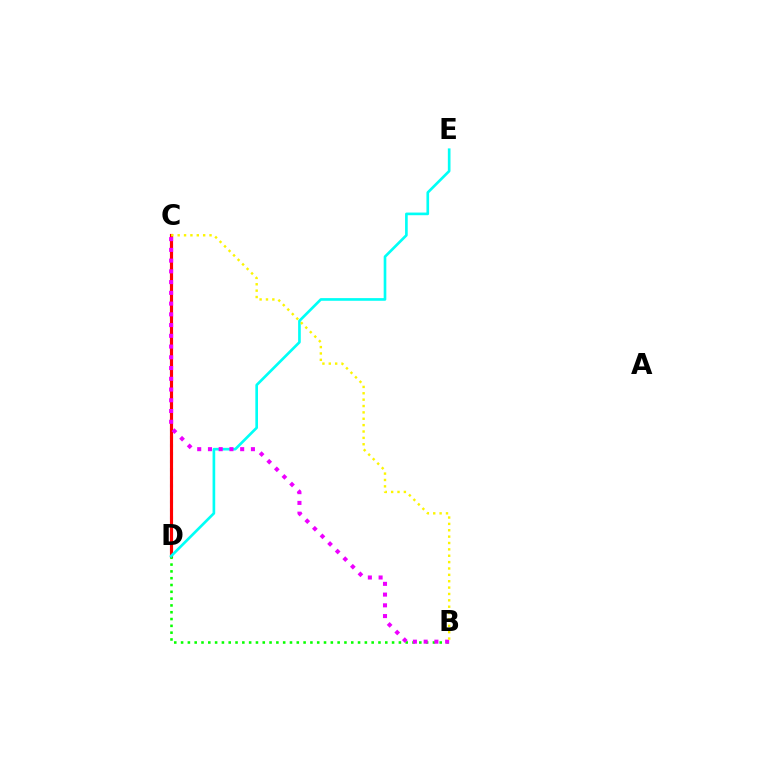{('C', 'D'): [{'color': '#0010ff', 'line_style': 'dotted', 'thickness': 2.18}, {'color': '#ff0000', 'line_style': 'solid', 'thickness': 2.26}], ('B', 'D'): [{'color': '#08ff00', 'line_style': 'dotted', 'thickness': 1.85}], ('D', 'E'): [{'color': '#00fff6', 'line_style': 'solid', 'thickness': 1.91}], ('B', 'C'): [{'color': '#ee00ff', 'line_style': 'dotted', 'thickness': 2.92}, {'color': '#fcf500', 'line_style': 'dotted', 'thickness': 1.73}]}